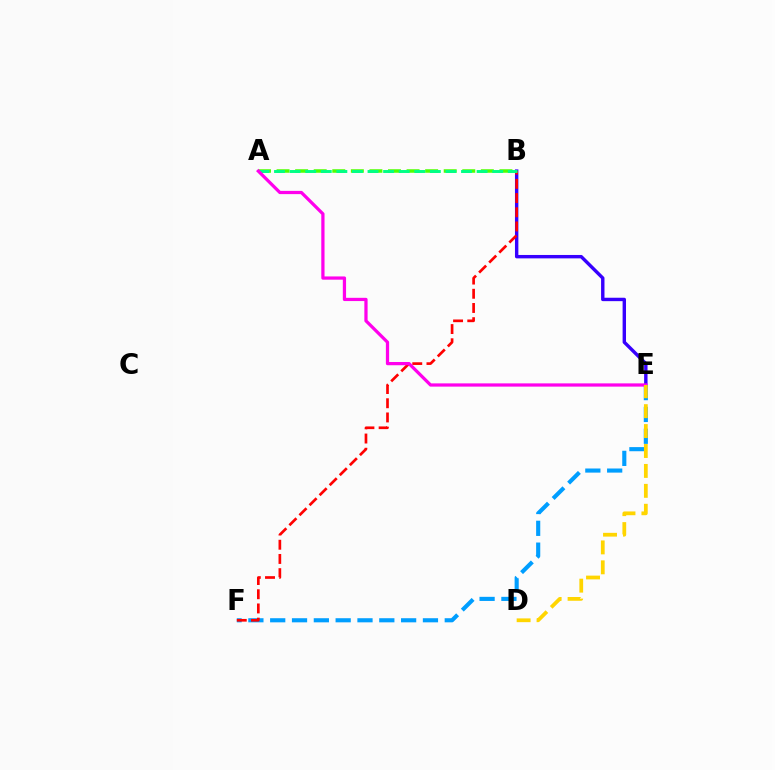{('B', 'E'): [{'color': '#3700ff', 'line_style': 'solid', 'thickness': 2.45}], ('A', 'B'): [{'color': '#4fff00', 'line_style': 'dashed', 'thickness': 2.52}, {'color': '#00ff86', 'line_style': 'dashed', 'thickness': 2.12}], ('E', 'F'): [{'color': '#009eff', 'line_style': 'dashed', 'thickness': 2.96}], ('B', 'F'): [{'color': '#ff0000', 'line_style': 'dashed', 'thickness': 1.93}], ('A', 'E'): [{'color': '#ff00ed', 'line_style': 'solid', 'thickness': 2.33}], ('D', 'E'): [{'color': '#ffd500', 'line_style': 'dashed', 'thickness': 2.71}]}